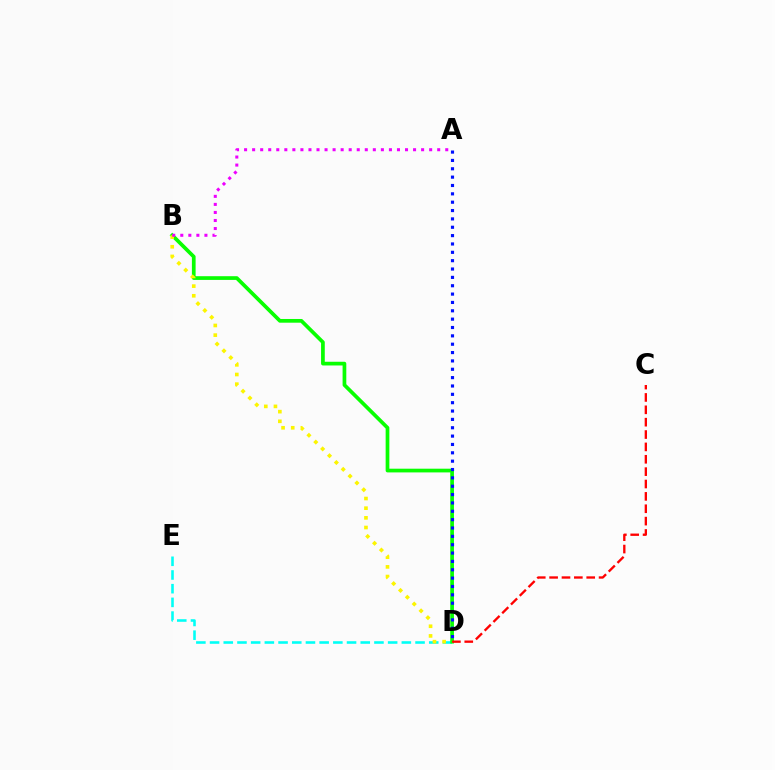{('D', 'E'): [{'color': '#00fff6', 'line_style': 'dashed', 'thickness': 1.86}], ('B', 'D'): [{'color': '#08ff00', 'line_style': 'solid', 'thickness': 2.67}, {'color': '#fcf500', 'line_style': 'dotted', 'thickness': 2.63}], ('C', 'D'): [{'color': '#ff0000', 'line_style': 'dashed', 'thickness': 1.68}], ('A', 'D'): [{'color': '#0010ff', 'line_style': 'dotted', 'thickness': 2.27}], ('A', 'B'): [{'color': '#ee00ff', 'line_style': 'dotted', 'thickness': 2.19}]}